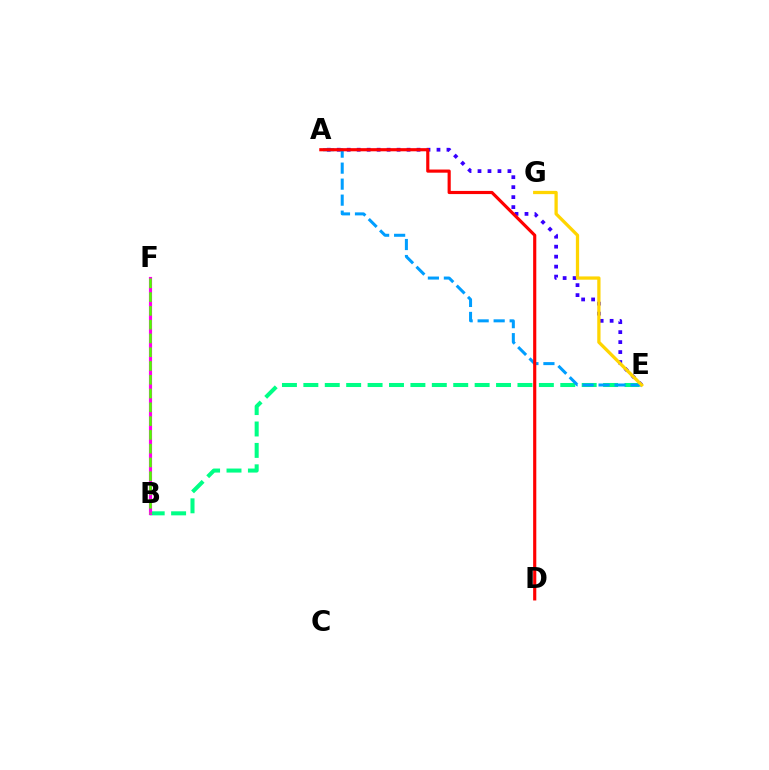{('A', 'E'): [{'color': '#3700ff', 'line_style': 'dotted', 'thickness': 2.71}, {'color': '#009eff', 'line_style': 'dashed', 'thickness': 2.17}], ('B', 'E'): [{'color': '#00ff86', 'line_style': 'dashed', 'thickness': 2.91}], ('B', 'F'): [{'color': '#ff00ed', 'line_style': 'solid', 'thickness': 2.26}, {'color': '#4fff00', 'line_style': 'dashed', 'thickness': 1.87}], ('E', 'G'): [{'color': '#ffd500', 'line_style': 'solid', 'thickness': 2.35}], ('A', 'D'): [{'color': '#ff0000', 'line_style': 'solid', 'thickness': 2.27}]}